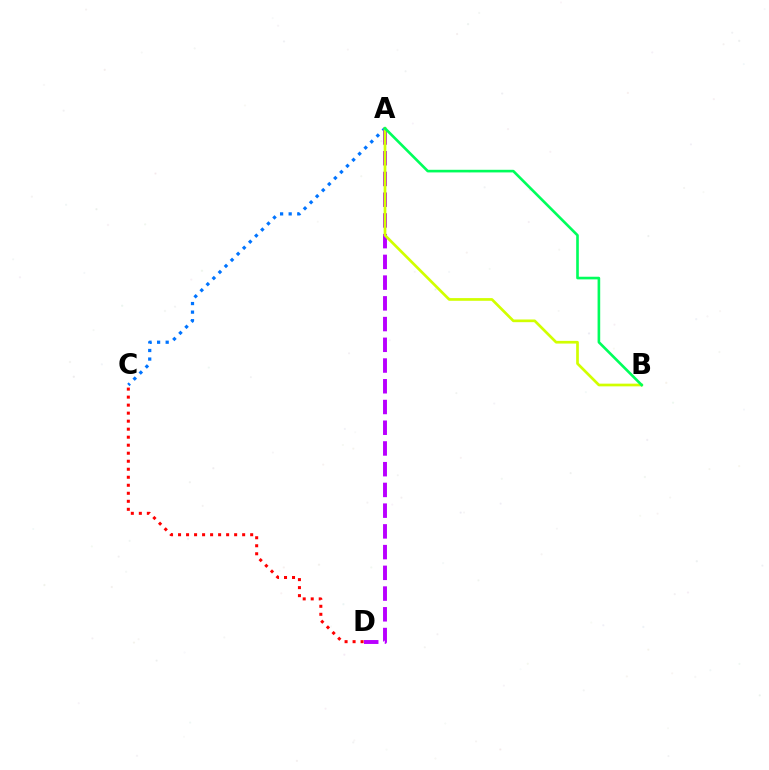{('A', 'C'): [{'color': '#0074ff', 'line_style': 'dotted', 'thickness': 2.33}], ('A', 'D'): [{'color': '#b900ff', 'line_style': 'dashed', 'thickness': 2.82}], ('C', 'D'): [{'color': '#ff0000', 'line_style': 'dotted', 'thickness': 2.18}], ('A', 'B'): [{'color': '#d1ff00', 'line_style': 'solid', 'thickness': 1.94}, {'color': '#00ff5c', 'line_style': 'solid', 'thickness': 1.89}]}